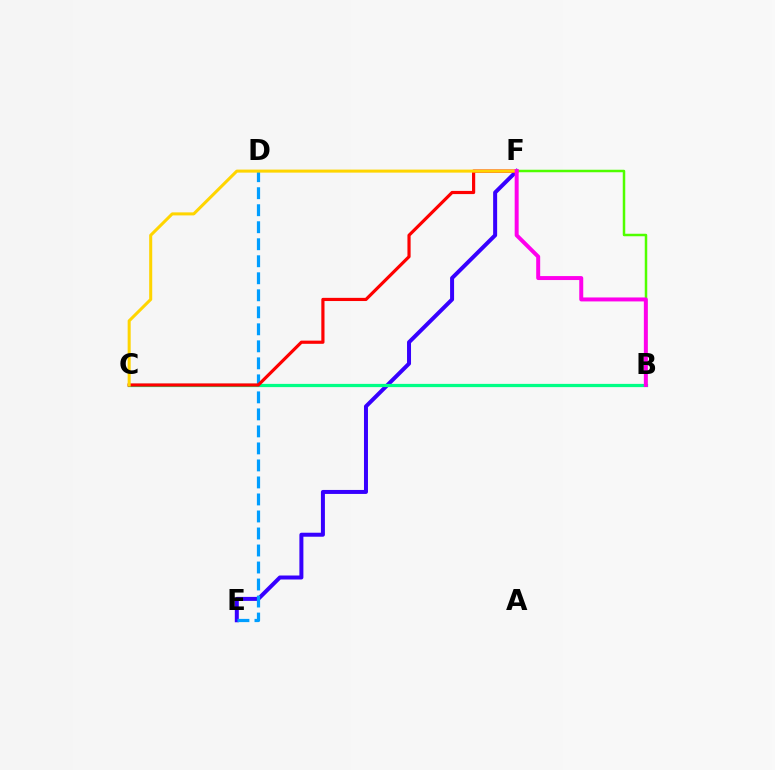{('E', 'F'): [{'color': '#3700ff', 'line_style': 'solid', 'thickness': 2.87}], ('B', 'C'): [{'color': '#00ff86', 'line_style': 'solid', 'thickness': 2.33}], ('B', 'F'): [{'color': '#4fff00', 'line_style': 'solid', 'thickness': 1.79}, {'color': '#ff00ed', 'line_style': 'solid', 'thickness': 2.86}], ('D', 'E'): [{'color': '#009eff', 'line_style': 'dashed', 'thickness': 2.31}], ('C', 'F'): [{'color': '#ff0000', 'line_style': 'solid', 'thickness': 2.29}, {'color': '#ffd500', 'line_style': 'solid', 'thickness': 2.19}]}